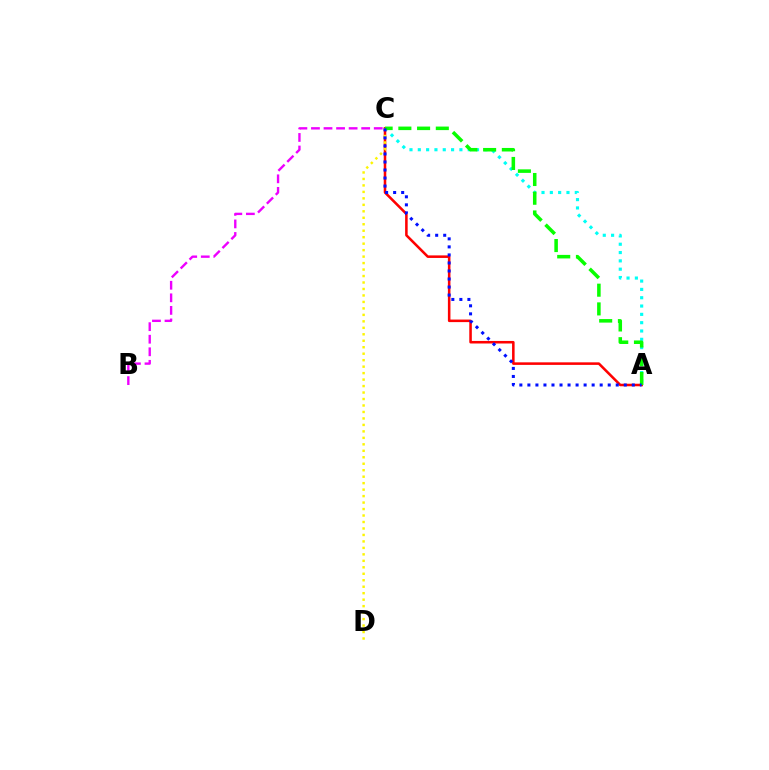{('A', 'C'): [{'color': '#00fff6', 'line_style': 'dotted', 'thickness': 2.26}, {'color': '#ff0000', 'line_style': 'solid', 'thickness': 1.83}, {'color': '#08ff00', 'line_style': 'dashed', 'thickness': 2.54}, {'color': '#0010ff', 'line_style': 'dotted', 'thickness': 2.18}], ('C', 'D'): [{'color': '#fcf500', 'line_style': 'dotted', 'thickness': 1.76}], ('B', 'C'): [{'color': '#ee00ff', 'line_style': 'dashed', 'thickness': 1.71}]}